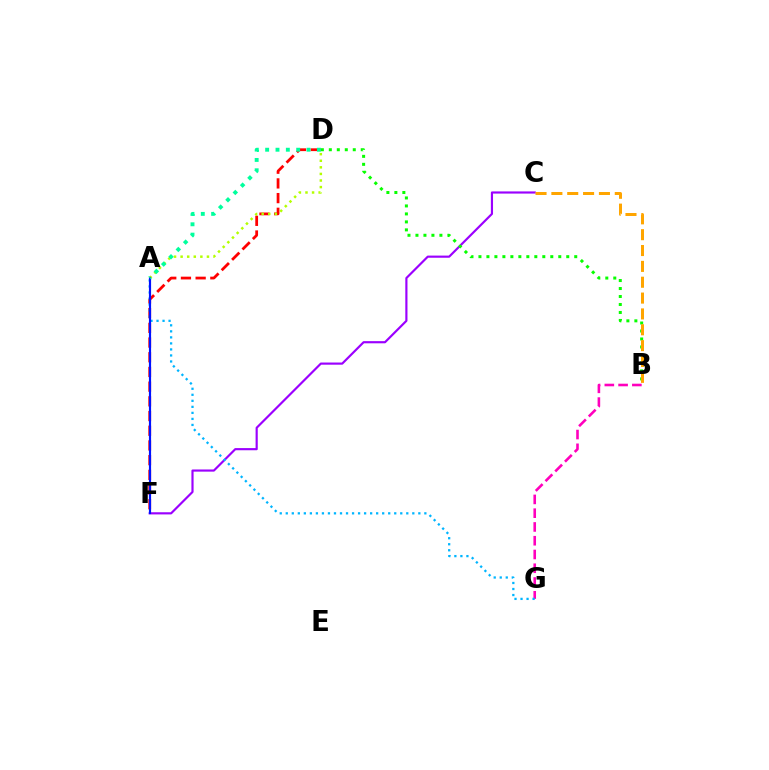{('D', 'F'): [{'color': '#ff0000', 'line_style': 'dashed', 'thickness': 2.0}], ('A', 'D'): [{'color': '#b3ff00', 'line_style': 'dotted', 'thickness': 1.79}, {'color': '#00ff9d', 'line_style': 'dotted', 'thickness': 2.81}], ('C', 'F'): [{'color': '#9b00ff', 'line_style': 'solid', 'thickness': 1.56}], ('B', 'G'): [{'color': '#ff00bd', 'line_style': 'dashed', 'thickness': 1.87}], ('B', 'D'): [{'color': '#08ff00', 'line_style': 'dotted', 'thickness': 2.17}], ('A', 'G'): [{'color': '#00b5ff', 'line_style': 'dotted', 'thickness': 1.64}], ('B', 'C'): [{'color': '#ffa500', 'line_style': 'dashed', 'thickness': 2.15}], ('A', 'F'): [{'color': '#0010ff', 'line_style': 'solid', 'thickness': 1.57}]}